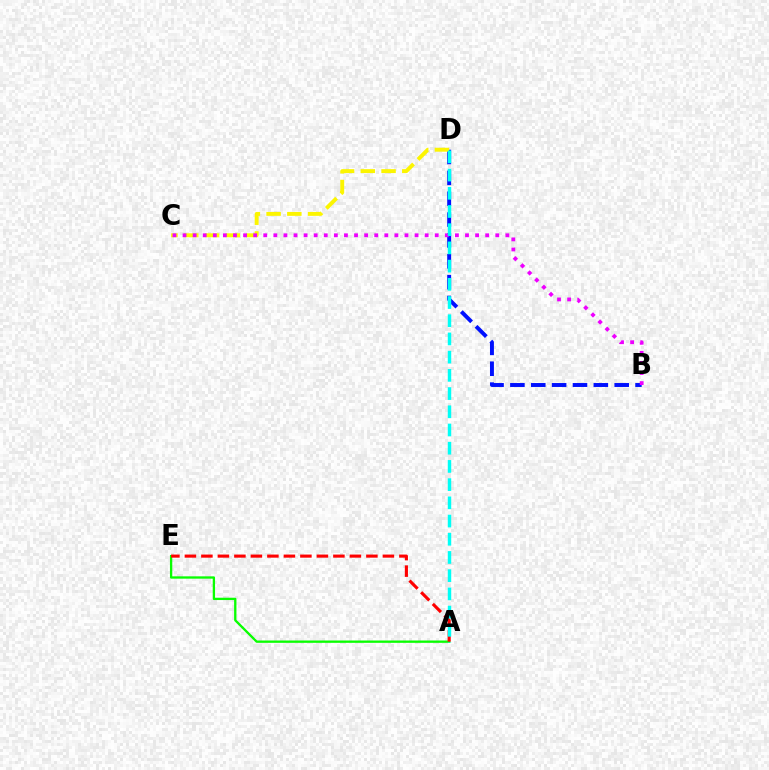{('B', 'D'): [{'color': '#0010ff', 'line_style': 'dashed', 'thickness': 2.83}], ('A', 'E'): [{'color': '#08ff00', 'line_style': 'solid', 'thickness': 1.67}, {'color': '#ff0000', 'line_style': 'dashed', 'thickness': 2.24}], ('C', 'D'): [{'color': '#fcf500', 'line_style': 'dashed', 'thickness': 2.82}], ('B', 'C'): [{'color': '#ee00ff', 'line_style': 'dotted', 'thickness': 2.74}], ('A', 'D'): [{'color': '#00fff6', 'line_style': 'dashed', 'thickness': 2.47}]}